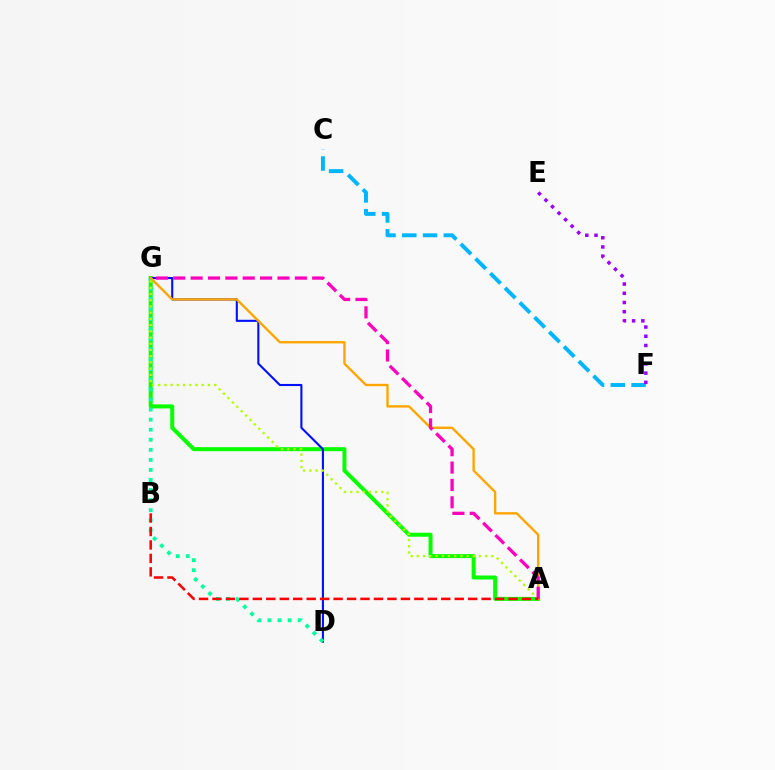{('A', 'G'): [{'color': '#08ff00', 'line_style': 'solid', 'thickness': 2.88}, {'color': '#ffa500', 'line_style': 'solid', 'thickness': 1.71}, {'color': '#b3ff00', 'line_style': 'dotted', 'thickness': 1.69}, {'color': '#ff00bd', 'line_style': 'dashed', 'thickness': 2.36}], ('D', 'G'): [{'color': '#0010ff', 'line_style': 'solid', 'thickness': 1.51}, {'color': '#00ff9d', 'line_style': 'dotted', 'thickness': 2.73}], ('C', 'F'): [{'color': '#00b5ff', 'line_style': 'dashed', 'thickness': 2.82}], ('E', 'F'): [{'color': '#9b00ff', 'line_style': 'dotted', 'thickness': 2.5}], ('A', 'B'): [{'color': '#ff0000', 'line_style': 'dashed', 'thickness': 1.83}]}